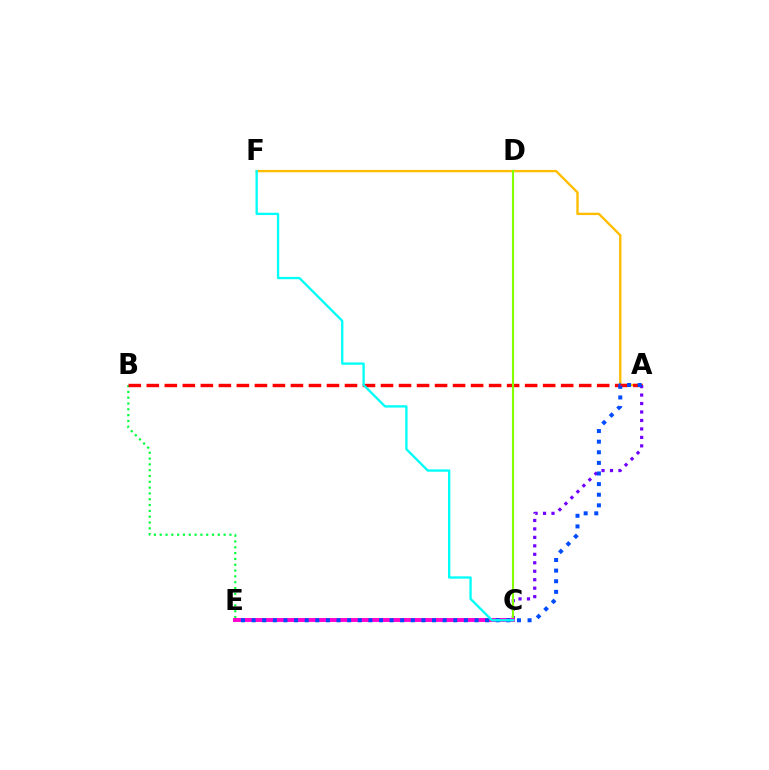{('B', 'E'): [{'color': '#00ff39', 'line_style': 'dotted', 'thickness': 1.58}], ('A', 'F'): [{'color': '#ffbd00', 'line_style': 'solid', 'thickness': 1.7}], ('A', 'B'): [{'color': '#ff0000', 'line_style': 'dashed', 'thickness': 2.45}], ('A', 'C'): [{'color': '#7200ff', 'line_style': 'dotted', 'thickness': 2.3}], ('C', 'D'): [{'color': '#84ff00', 'line_style': 'solid', 'thickness': 1.54}], ('C', 'E'): [{'color': '#ff00cf', 'line_style': 'solid', 'thickness': 2.83}], ('A', 'E'): [{'color': '#004bff', 'line_style': 'dotted', 'thickness': 2.88}], ('C', 'F'): [{'color': '#00fff6', 'line_style': 'solid', 'thickness': 1.67}]}